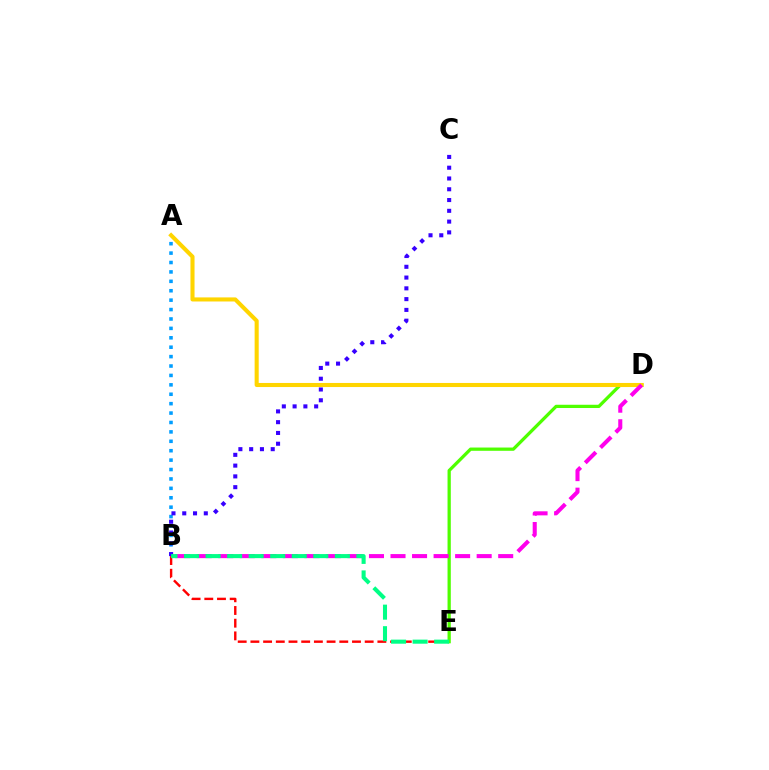{('A', 'B'): [{'color': '#009eff', 'line_style': 'dotted', 'thickness': 2.56}], ('B', 'E'): [{'color': '#ff0000', 'line_style': 'dashed', 'thickness': 1.73}, {'color': '#00ff86', 'line_style': 'dashed', 'thickness': 2.93}], ('D', 'E'): [{'color': '#4fff00', 'line_style': 'solid', 'thickness': 2.35}], ('A', 'D'): [{'color': '#ffd500', 'line_style': 'solid', 'thickness': 2.94}], ('B', 'C'): [{'color': '#3700ff', 'line_style': 'dotted', 'thickness': 2.93}], ('B', 'D'): [{'color': '#ff00ed', 'line_style': 'dashed', 'thickness': 2.93}]}